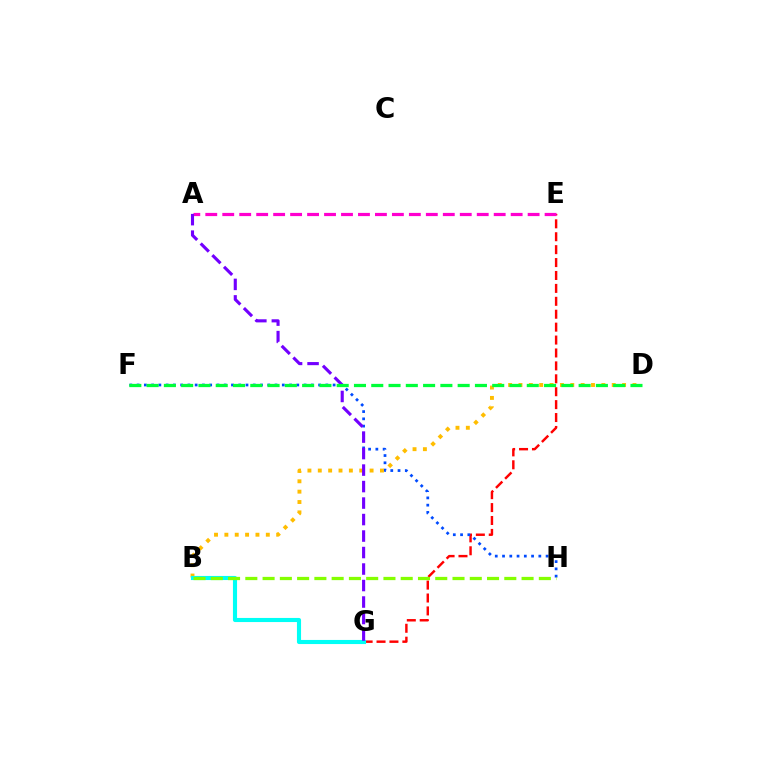{('E', 'G'): [{'color': '#ff0000', 'line_style': 'dashed', 'thickness': 1.75}], ('F', 'H'): [{'color': '#004bff', 'line_style': 'dotted', 'thickness': 1.97}], ('B', 'D'): [{'color': '#ffbd00', 'line_style': 'dotted', 'thickness': 2.82}], ('B', 'G'): [{'color': '#00fff6', 'line_style': 'solid', 'thickness': 2.96}], ('A', 'E'): [{'color': '#ff00cf', 'line_style': 'dashed', 'thickness': 2.3}], ('B', 'H'): [{'color': '#84ff00', 'line_style': 'dashed', 'thickness': 2.35}], ('A', 'G'): [{'color': '#7200ff', 'line_style': 'dashed', 'thickness': 2.24}], ('D', 'F'): [{'color': '#00ff39', 'line_style': 'dashed', 'thickness': 2.35}]}